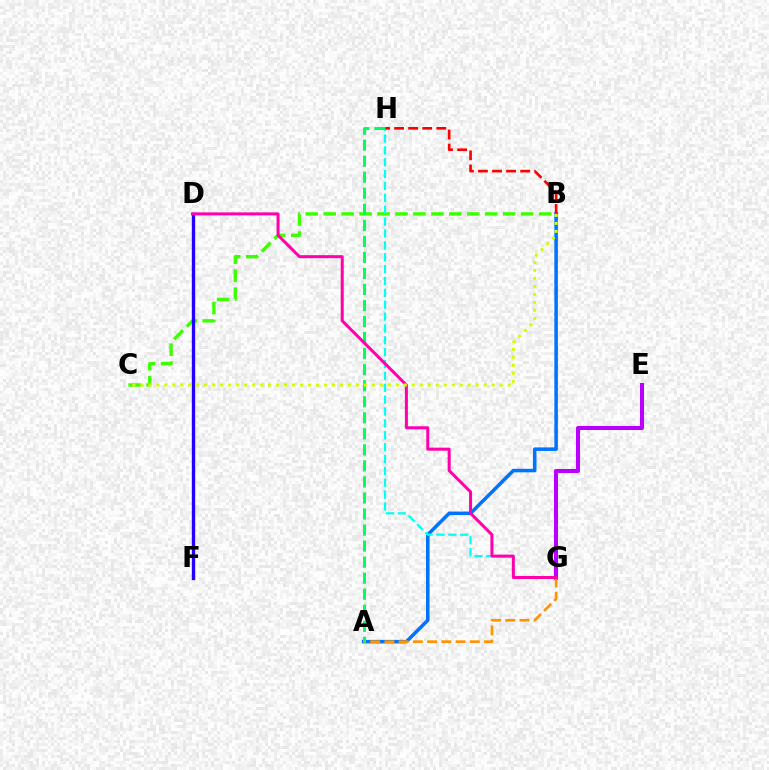{('E', 'G'): [{'color': '#b900ff', 'line_style': 'solid', 'thickness': 2.93}], ('A', 'B'): [{'color': '#0074ff', 'line_style': 'solid', 'thickness': 2.55}], ('B', 'C'): [{'color': '#3dff00', 'line_style': 'dashed', 'thickness': 2.44}, {'color': '#d1ff00', 'line_style': 'dotted', 'thickness': 2.17}], ('G', 'H'): [{'color': '#00fff6', 'line_style': 'dashed', 'thickness': 1.61}], ('B', 'H'): [{'color': '#ff0000', 'line_style': 'dashed', 'thickness': 1.91}], ('D', 'F'): [{'color': '#2500ff', 'line_style': 'solid', 'thickness': 2.41}], ('A', 'G'): [{'color': '#ff9400', 'line_style': 'dashed', 'thickness': 1.93}], ('A', 'H'): [{'color': '#00ff5c', 'line_style': 'dashed', 'thickness': 2.18}], ('D', 'G'): [{'color': '#ff00ac', 'line_style': 'solid', 'thickness': 2.17}]}